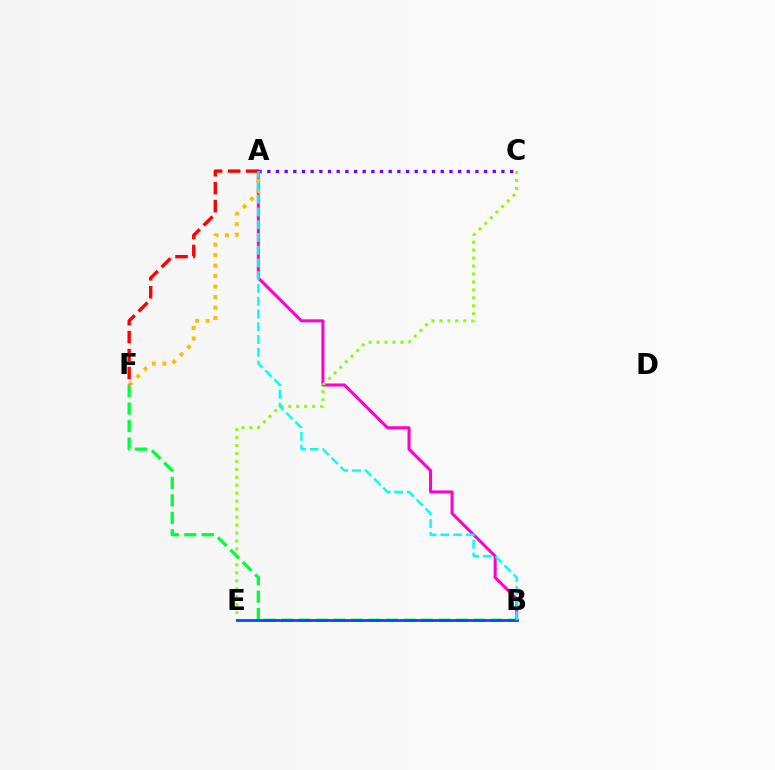{('A', 'B'): [{'color': '#ff00cf', 'line_style': 'solid', 'thickness': 2.19}, {'color': '#00fff6', 'line_style': 'dashed', 'thickness': 1.73}], ('C', 'E'): [{'color': '#84ff00', 'line_style': 'dotted', 'thickness': 2.16}], ('A', 'C'): [{'color': '#7200ff', 'line_style': 'dotted', 'thickness': 2.36}], ('B', 'F'): [{'color': '#00ff39', 'line_style': 'dashed', 'thickness': 2.37}], ('A', 'F'): [{'color': '#ffbd00', 'line_style': 'dotted', 'thickness': 2.85}, {'color': '#ff0000', 'line_style': 'dashed', 'thickness': 2.44}], ('B', 'E'): [{'color': '#004bff', 'line_style': 'solid', 'thickness': 2.0}]}